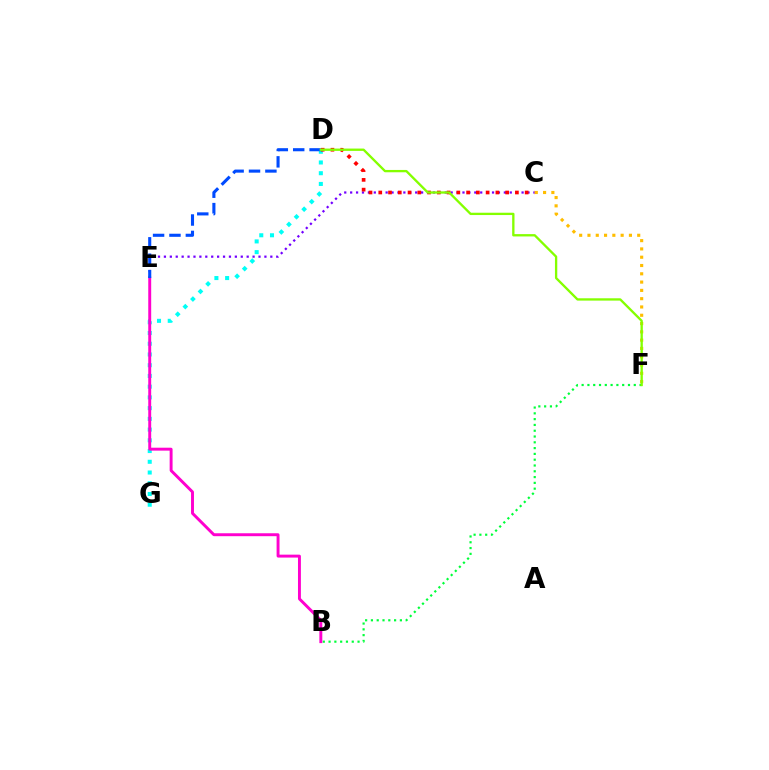{('C', 'E'): [{'color': '#7200ff', 'line_style': 'dotted', 'thickness': 1.61}], ('D', 'G'): [{'color': '#00fff6', 'line_style': 'dotted', 'thickness': 2.92}], ('C', 'F'): [{'color': '#ffbd00', 'line_style': 'dotted', 'thickness': 2.25}], ('C', 'D'): [{'color': '#ff0000', 'line_style': 'dotted', 'thickness': 2.65}], ('B', 'F'): [{'color': '#00ff39', 'line_style': 'dotted', 'thickness': 1.57}], ('B', 'E'): [{'color': '#ff00cf', 'line_style': 'solid', 'thickness': 2.11}], ('D', 'E'): [{'color': '#004bff', 'line_style': 'dashed', 'thickness': 2.23}], ('D', 'F'): [{'color': '#84ff00', 'line_style': 'solid', 'thickness': 1.68}]}